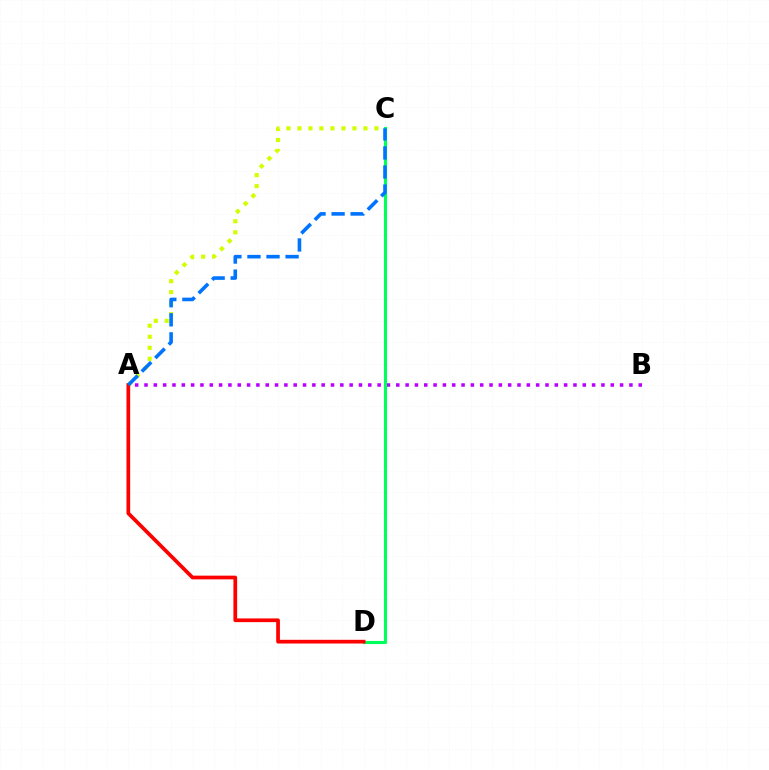{('A', 'B'): [{'color': '#b900ff', 'line_style': 'dotted', 'thickness': 2.53}], ('A', 'C'): [{'color': '#d1ff00', 'line_style': 'dotted', 'thickness': 2.99}, {'color': '#0074ff', 'line_style': 'dashed', 'thickness': 2.59}], ('C', 'D'): [{'color': '#00ff5c', 'line_style': 'solid', 'thickness': 2.23}], ('A', 'D'): [{'color': '#ff0000', 'line_style': 'solid', 'thickness': 2.67}]}